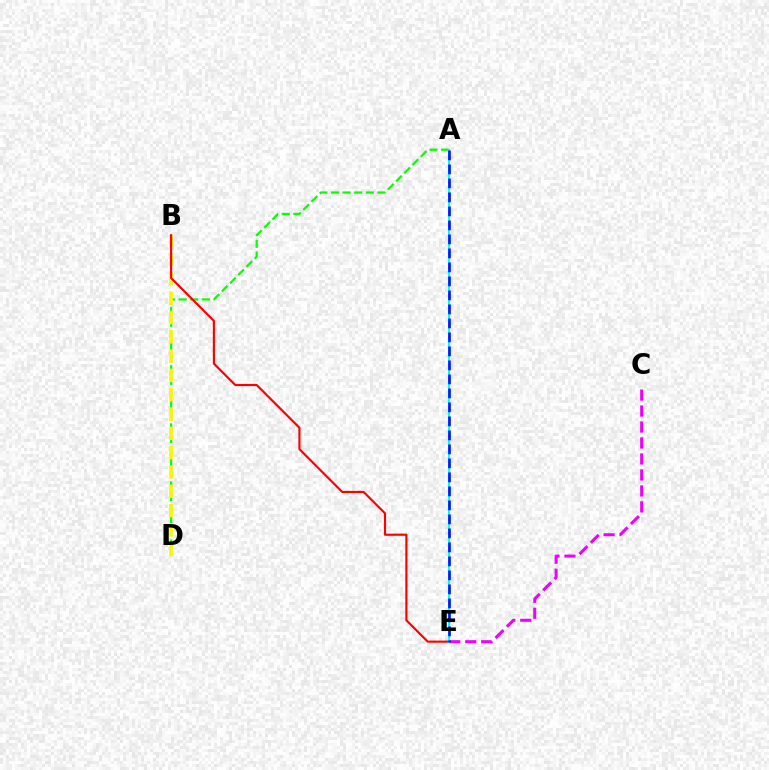{('C', 'E'): [{'color': '#ee00ff', 'line_style': 'dashed', 'thickness': 2.17}], ('A', 'D'): [{'color': '#08ff00', 'line_style': 'dashed', 'thickness': 1.58}], ('B', 'D'): [{'color': '#fcf500', 'line_style': 'dashed', 'thickness': 2.62}], ('B', 'E'): [{'color': '#ff0000', 'line_style': 'solid', 'thickness': 1.55}], ('A', 'E'): [{'color': '#00fff6', 'line_style': 'solid', 'thickness': 1.5}, {'color': '#0010ff', 'line_style': 'dashed', 'thickness': 1.9}]}